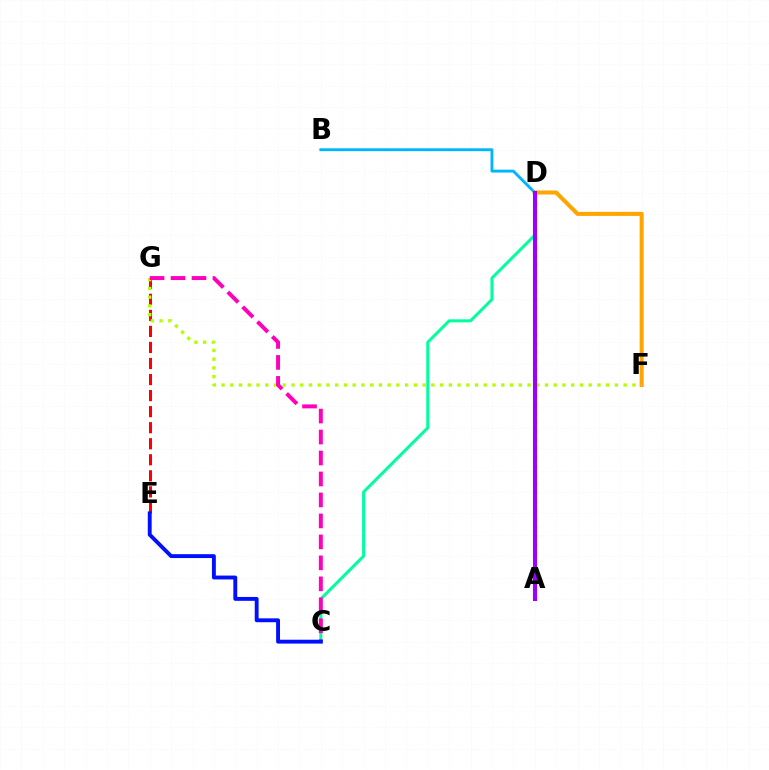{('B', 'D'): [{'color': '#00b5ff', 'line_style': 'solid', 'thickness': 2.06}], ('D', 'F'): [{'color': '#ffa500', 'line_style': 'solid', 'thickness': 2.91}], ('E', 'G'): [{'color': '#ff0000', 'line_style': 'dashed', 'thickness': 2.18}], ('C', 'D'): [{'color': '#00ff9d', 'line_style': 'solid', 'thickness': 2.17}], ('F', 'G'): [{'color': '#b3ff00', 'line_style': 'dotted', 'thickness': 2.38}], ('A', 'D'): [{'color': '#08ff00', 'line_style': 'dotted', 'thickness': 2.38}, {'color': '#9b00ff', 'line_style': 'solid', 'thickness': 2.94}], ('C', 'G'): [{'color': '#ff00bd', 'line_style': 'dashed', 'thickness': 2.85}], ('C', 'E'): [{'color': '#0010ff', 'line_style': 'solid', 'thickness': 2.79}]}